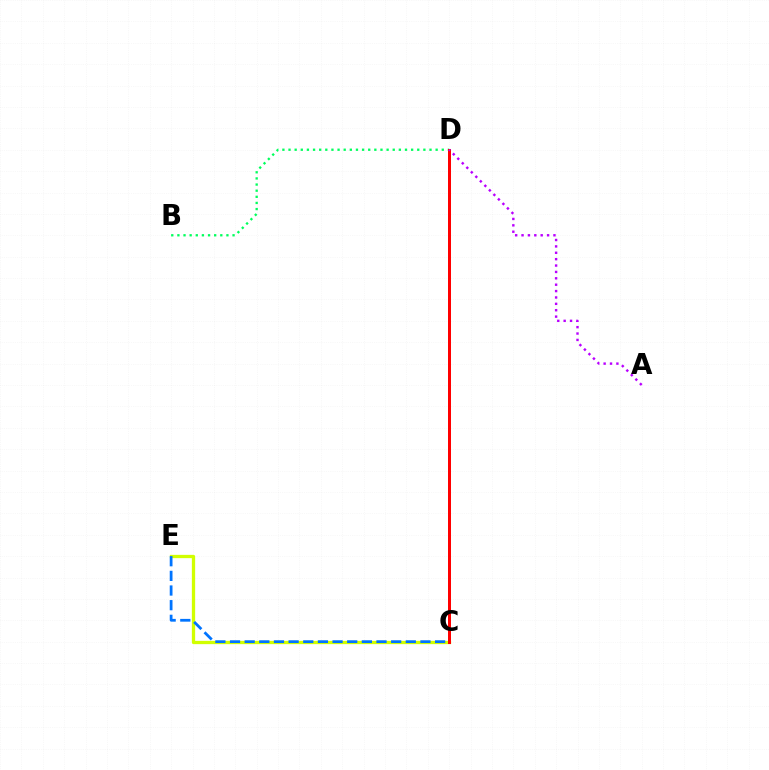{('C', 'E'): [{'color': '#d1ff00', 'line_style': 'solid', 'thickness': 2.37}, {'color': '#0074ff', 'line_style': 'dashed', 'thickness': 1.99}], ('B', 'D'): [{'color': '#00ff5c', 'line_style': 'dotted', 'thickness': 1.67}], ('C', 'D'): [{'color': '#ff0000', 'line_style': 'solid', 'thickness': 2.15}], ('A', 'D'): [{'color': '#b900ff', 'line_style': 'dotted', 'thickness': 1.73}]}